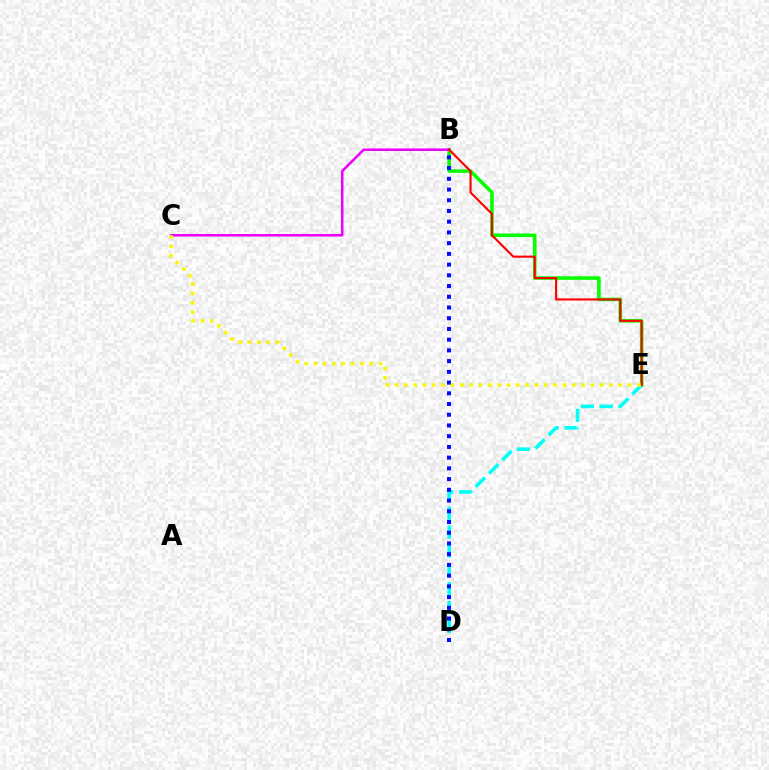{('B', 'E'): [{'color': '#08ff00', 'line_style': 'solid', 'thickness': 2.57}, {'color': '#ff0000', 'line_style': 'solid', 'thickness': 1.52}], ('D', 'E'): [{'color': '#00fff6', 'line_style': 'dashed', 'thickness': 2.56}], ('B', 'C'): [{'color': '#ee00ff', 'line_style': 'solid', 'thickness': 1.82}], ('B', 'D'): [{'color': '#0010ff', 'line_style': 'dotted', 'thickness': 2.91}], ('C', 'E'): [{'color': '#fcf500', 'line_style': 'dotted', 'thickness': 2.53}]}